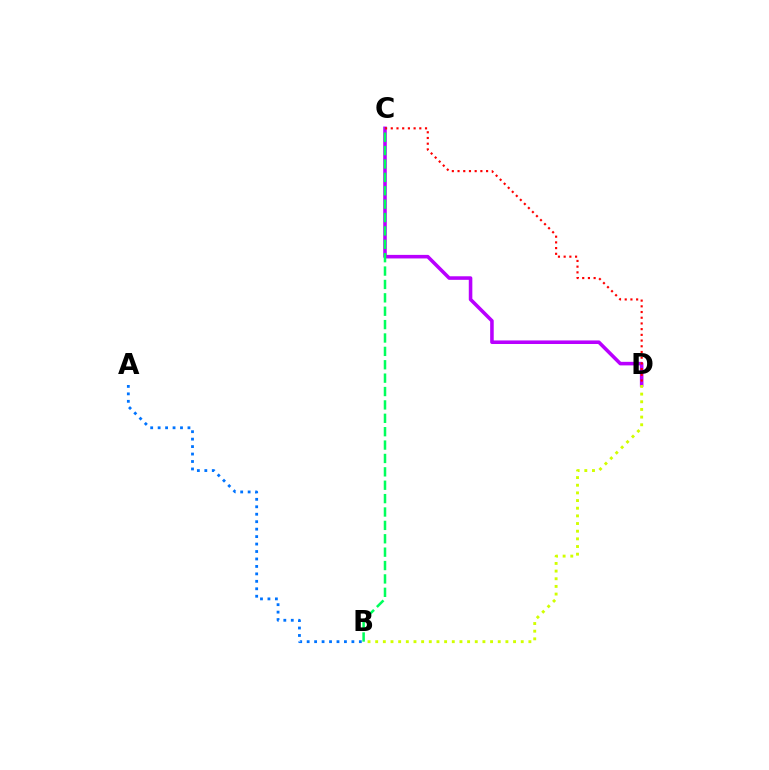{('C', 'D'): [{'color': '#b900ff', 'line_style': 'solid', 'thickness': 2.56}, {'color': '#ff0000', 'line_style': 'dotted', 'thickness': 1.55}], ('B', 'D'): [{'color': '#d1ff00', 'line_style': 'dotted', 'thickness': 2.08}], ('A', 'B'): [{'color': '#0074ff', 'line_style': 'dotted', 'thickness': 2.03}], ('B', 'C'): [{'color': '#00ff5c', 'line_style': 'dashed', 'thickness': 1.82}]}